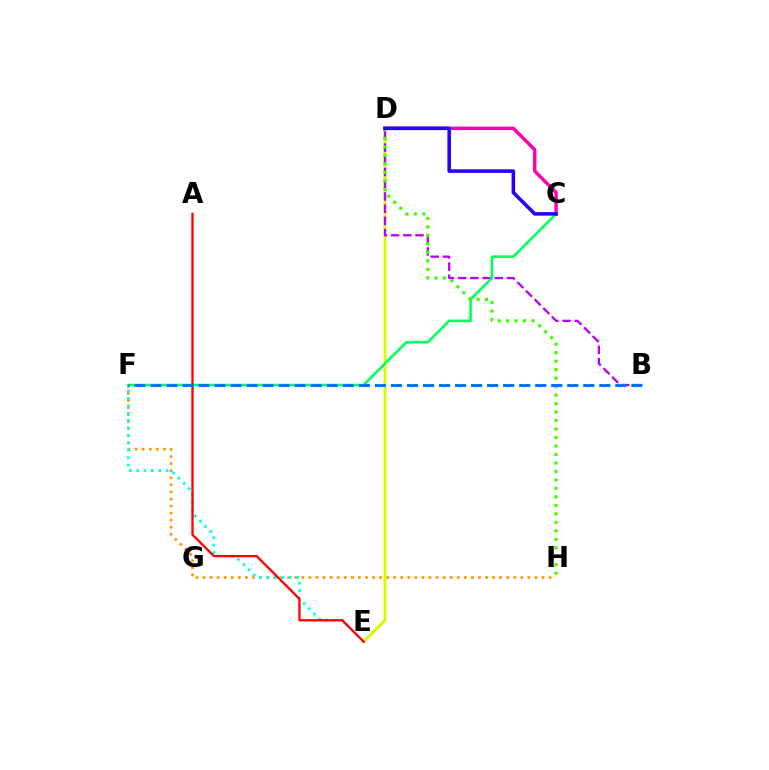{('F', 'H'): [{'color': '#ff9400', 'line_style': 'dotted', 'thickness': 1.92}], ('D', 'E'): [{'color': '#d1ff00', 'line_style': 'solid', 'thickness': 2.12}], ('C', 'D'): [{'color': '#ff00ac', 'line_style': 'solid', 'thickness': 2.49}, {'color': '#2500ff', 'line_style': 'solid', 'thickness': 2.55}], ('E', 'F'): [{'color': '#00fff6', 'line_style': 'dotted', 'thickness': 2.01}], ('B', 'D'): [{'color': '#b900ff', 'line_style': 'dashed', 'thickness': 1.66}], ('C', 'F'): [{'color': '#00ff5c', 'line_style': 'solid', 'thickness': 1.86}], ('D', 'H'): [{'color': '#3dff00', 'line_style': 'dotted', 'thickness': 2.3}], ('A', 'E'): [{'color': '#ff0000', 'line_style': 'solid', 'thickness': 1.67}], ('B', 'F'): [{'color': '#0074ff', 'line_style': 'dashed', 'thickness': 2.18}]}